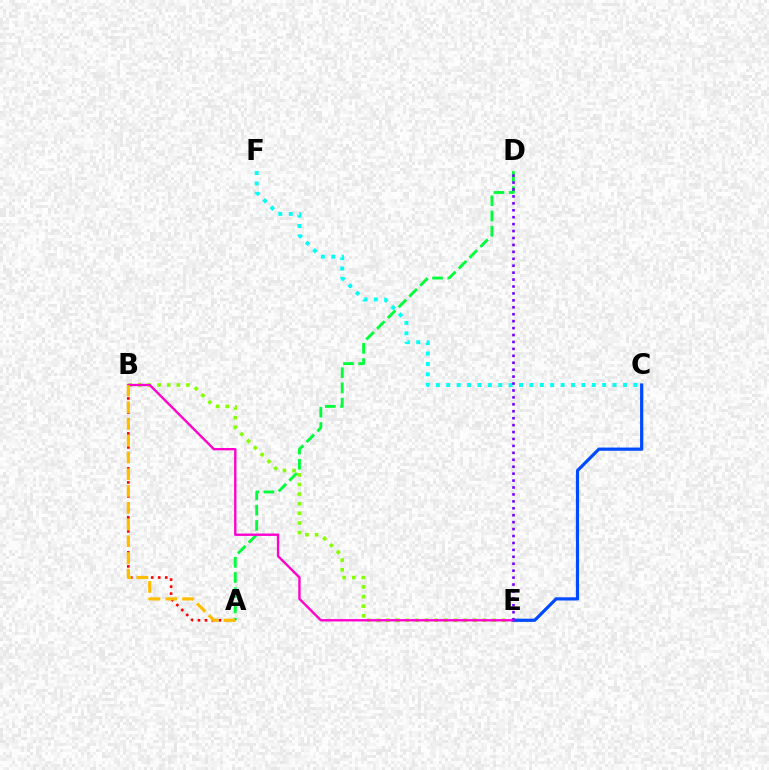{('A', 'D'): [{'color': '#00ff39', 'line_style': 'dashed', 'thickness': 2.07}], ('B', 'E'): [{'color': '#84ff00', 'line_style': 'dotted', 'thickness': 2.62}, {'color': '#ff00cf', 'line_style': 'solid', 'thickness': 1.7}], ('C', 'E'): [{'color': '#004bff', 'line_style': 'solid', 'thickness': 2.32}], ('A', 'B'): [{'color': '#ff0000', 'line_style': 'dotted', 'thickness': 1.9}, {'color': '#ffbd00', 'line_style': 'dashed', 'thickness': 2.28}], ('C', 'F'): [{'color': '#00fff6', 'line_style': 'dotted', 'thickness': 2.82}], ('D', 'E'): [{'color': '#7200ff', 'line_style': 'dotted', 'thickness': 1.88}]}